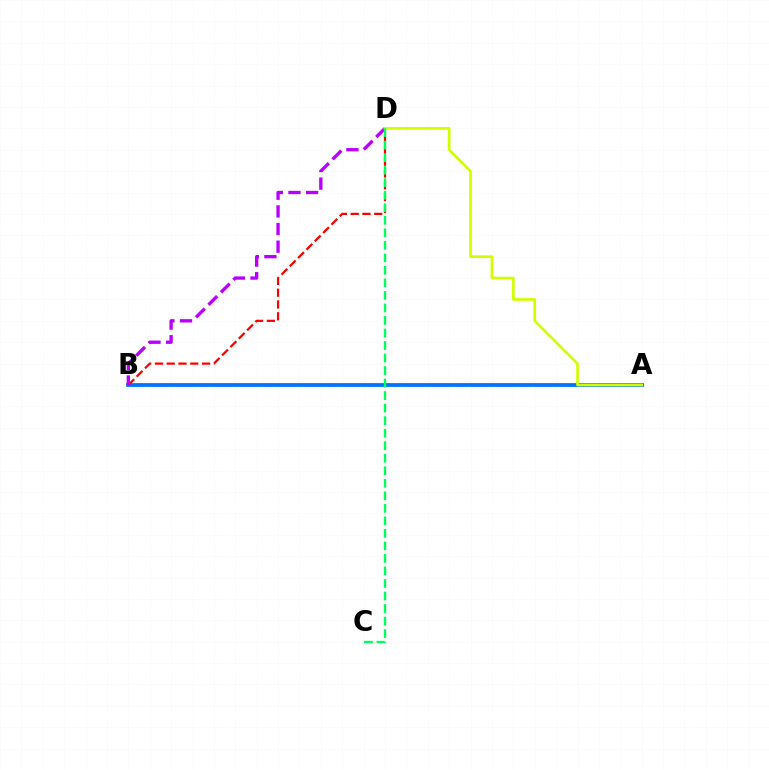{('A', 'B'): [{'color': '#0074ff', 'line_style': 'solid', 'thickness': 2.72}], ('B', 'D'): [{'color': '#ff0000', 'line_style': 'dashed', 'thickness': 1.6}, {'color': '#b900ff', 'line_style': 'dashed', 'thickness': 2.4}], ('A', 'D'): [{'color': '#d1ff00', 'line_style': 'solid', 'thickness': 1.92}], ('C', 'D'): [{'color': '#00ff5c', 'line_style': 'dashed', 'thickness': 1.7}]}